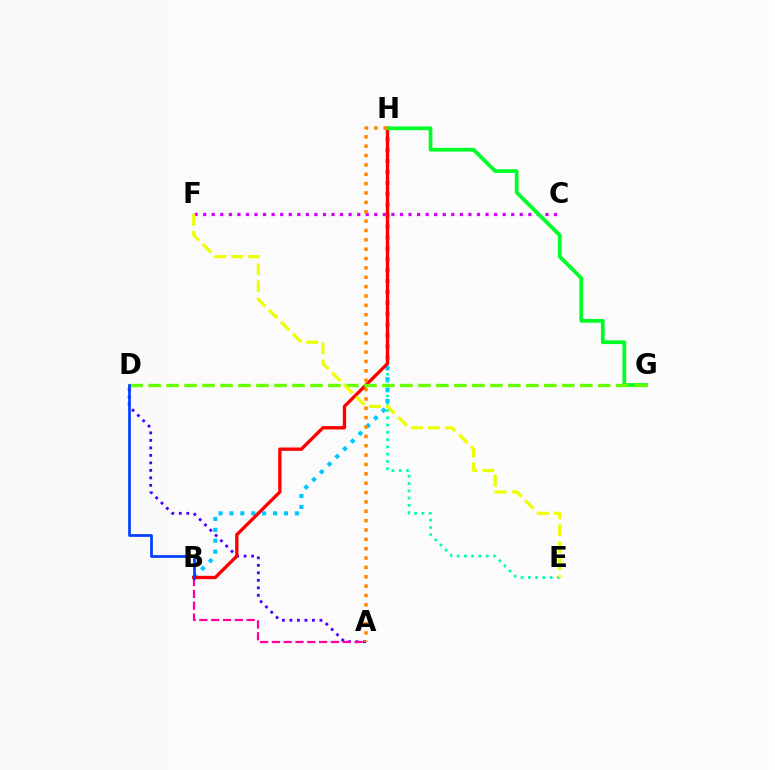{('E', 'H'): [{'color': '#00ffaf', 'line_style': 'dotted', 'thickness': 1.98}], ('A', 'D'): [{'color': '#4f00ff', 'line_style': 'dotted', 'thickness': 2.04}], ('C', 'F'): [{'color': '#d600ff', 'line_style': 'dotted', 'thickness': 2.32}], ('B', 'H'): [{'color': '#00c7ff', 'line_style': 'dotted', 'thickness': 2.96}, {'color': '#ff0000', 'line_style': 'solid', 'thickness': 2.4}], ('G', 'H'): [{'color': '#00ff27', 'line_style': 'solid', 'thickness': 2.7}], ('D', 'G'): [{'color': '#66ff00', 'line_style': 'dashed', 'thickness': 2.44}], ('A', 'B'): [{'color': '#ff00a0', 'line_style': 'dashed', 'thickness': 1.6}], ('B', 'D'): [{'color': '#003fff', 'line_style': 'solid', 'thickness': 1.96}], ('A', 'H'): [{'color': '#ff8800', 'line_style': 'dotted', 'thickness': 2.54}], ('E', 'F'): [{'color': '#eeff00', 'line_style': 'dashed', 'thickness': 2.3}]}